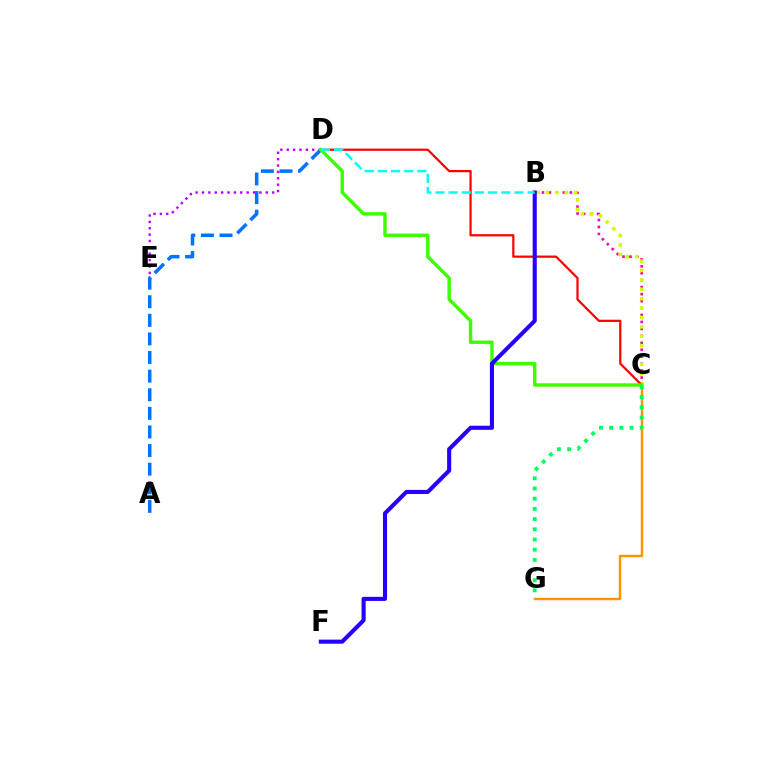{('C', 'G'): [{'color': '#ff9400', 'line_style': 'solid', 'thickness': 1.78}, {'color': '#00ff5c', 'line_style': 'dotted', 'thickness': 2.77}], ('A', 'D'): [{'color': '#0074ff', 'line_style': 'dashed', 'thickness': 2.53}], ('D', 'E'): [{'color': '#b900ff', 'line_style': 'dotted', 'thickness': 1.73}], ('B', 'C'): [{'color': '#ff00ac', 'line_style': 'dotted', 'thickness': 1.89}, {'color': '#d1ff00', 'line_style': 'dotted', 'thickness': 2.55}], ('C', 'D'): [{'color': '#ff0000', 'line_style': 'solid', 'thickness': 1.6}, {'color': '#3dff00', 'line_style': 'solid', 'thickness': 2.48}], ('B', 'F'): [{'color': '#2500ff', 'line_style': 'solid', 'thickness': 2.95}], ('B', 'D'): [{'color': '#00fff6', 'line_style': 'dashed', 'thickness': 1.79}]}